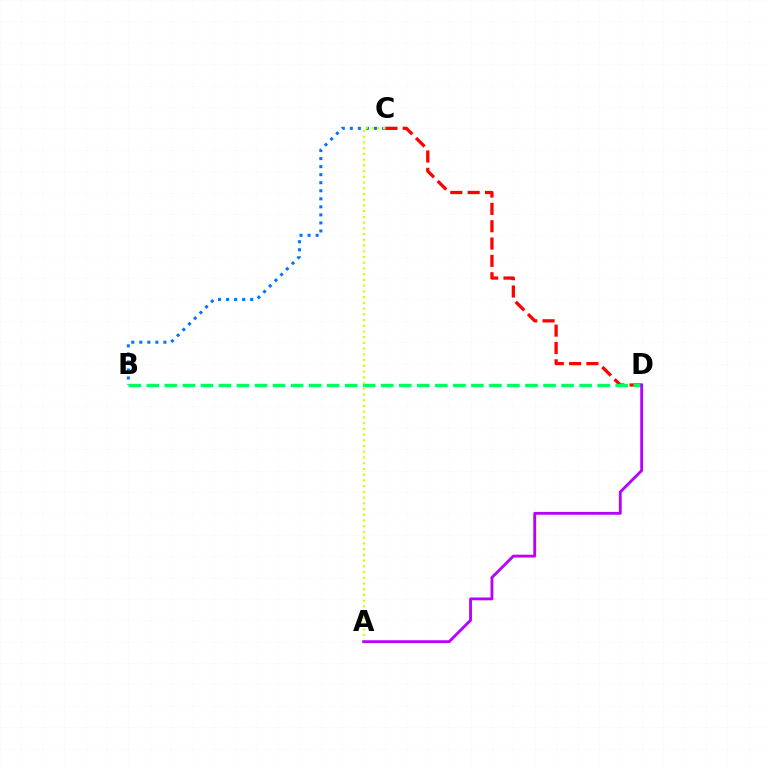{('B', 'C'): [{'color': '#0074ff', 'line_style': 'dotted', 'thickness': 2.18}], ('C', 'D'): [{'color': '#ff0000', 'line_style': 'dashed', 'thickness': 2.36}], ('B', 'D'): [{'color': '#00ff5c', 'line_style': 'dashed', 'thickness': 2.45}], ('A', 'C'): [{'color': '#d1ff00', 'line_style': 'dotted', 'thickness': 1.56}], ('A', 'D'): [{'color': '#b900ff', 'line_style': 'solid', 'thickness': 2.05}]}